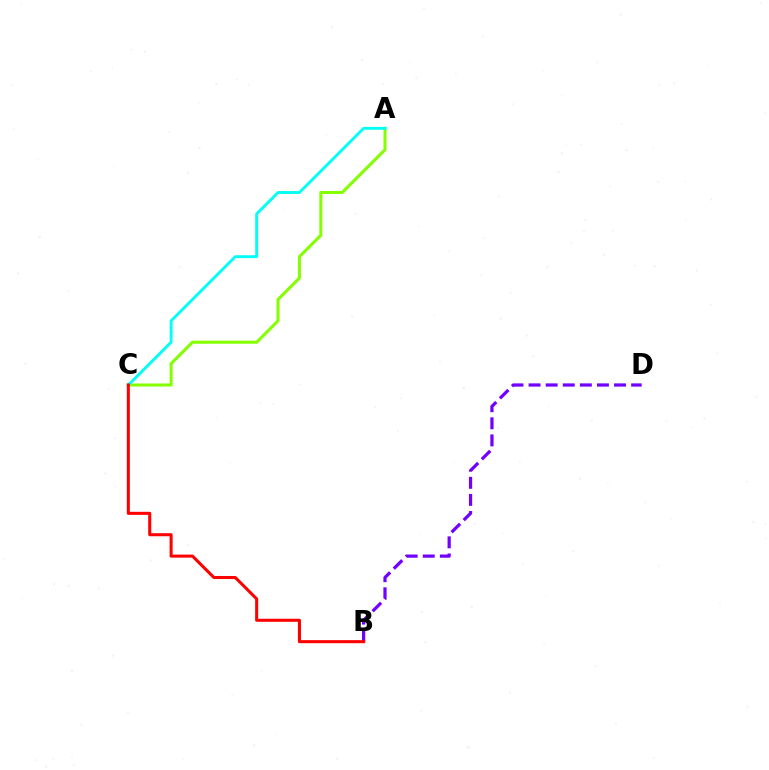{('B', 'D'): [{'color': '#7200ff', 'line_style': 'dashed', 'thickness': 2.32}], ('A', 'C'): [{'color': '#84ff00', 'line_style': 'solid', 'thickness': 2.19}, {'color': '#00fff6', 'line_style': 'solid', 'thickness': 2.07}], ('B', 'C'): [{'color': '#ff0000', 'line_style': 'solid', 'thickness': 2.19}]}